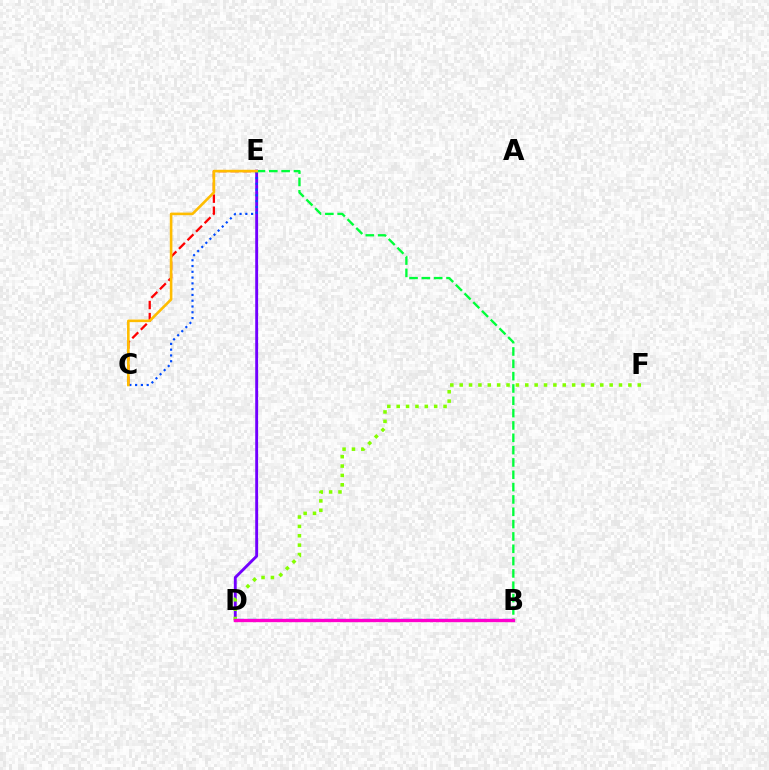{('C', 'E'): [{'color': '#ff0000', 'line_style': 'dashed', 'thickness': 1.64}, {'color': '#004bff', 'line_style': 'dotted', 'thickness': 1.57}, {'color': '#ffbd00', 'line_style': 'solid', 'thickness': 1.87}], ('D', 'E'): [{'color': '#7200ff', 'line_style': 'solid', 'thickness': 2.08}], ('D', 'F'): [{'color': '#84ff00', 'line_style': 'dotted', 'thickness': 2.55}], ('B', 'E'): [{'color': '#00ff39', 'line_style': 'dashed', 'thickness': 1.67}], ('B', 'D'): [{'color': '#00fff6', 'line_style': 'dashed', 'thickness': 1.73}, {'color': '#ff00cf', 'line_style': 'solid', 'thickness': 2.4}]}